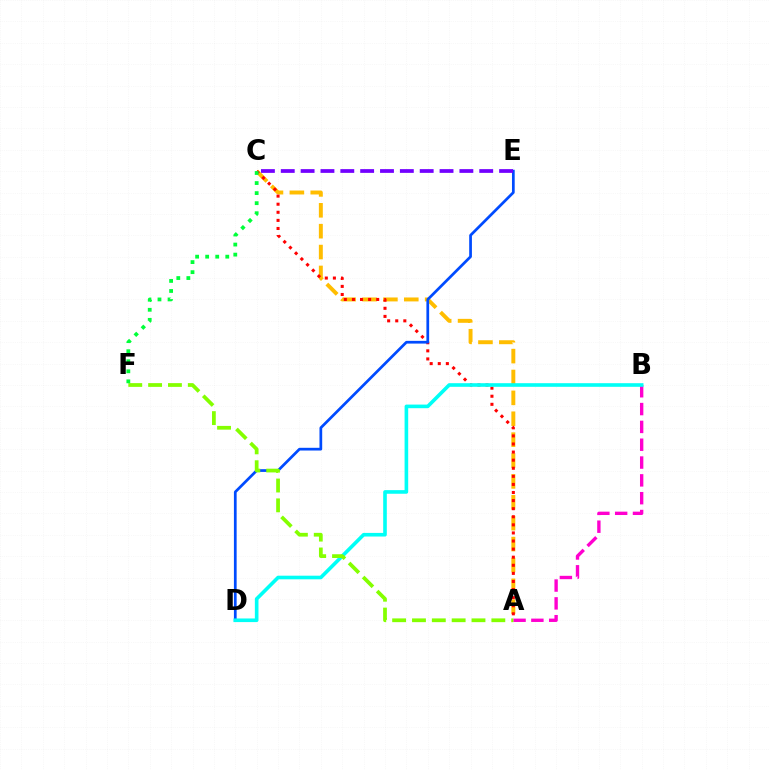{('A', 'C'): [{'color': '#ffbd00', 'line_style': 'dashed', 'thickness': 2.84}, {'color': '#ff0000', 'line_style': 'dotted', 'thickness': 2.2}], ('D', 'E'): [{'color': '#004bff', 'line_style': 'solid', 'thickness': 1.96}], ('A', 'B'): [{'color': '#ff00cf', 'line_style': 'dashed', 'thickness': 2.42}], ('C', 'E'): [{'color': '#7200ff', 'line_style': 'dashed', 'thickness': 2.7}], ('B', 'D'): [{'color': '#00fff6', 'line_style': 'solid', 'thickness': 2.61}], ('A', 'F'): [{'color': '#84ff00', 'line_style': 'dashed', 'thickness': 2.7}], ('C', 'F'): [{'color': '#00ff39', 'line_style': 'dotted', 'thickness': 2.73}]}